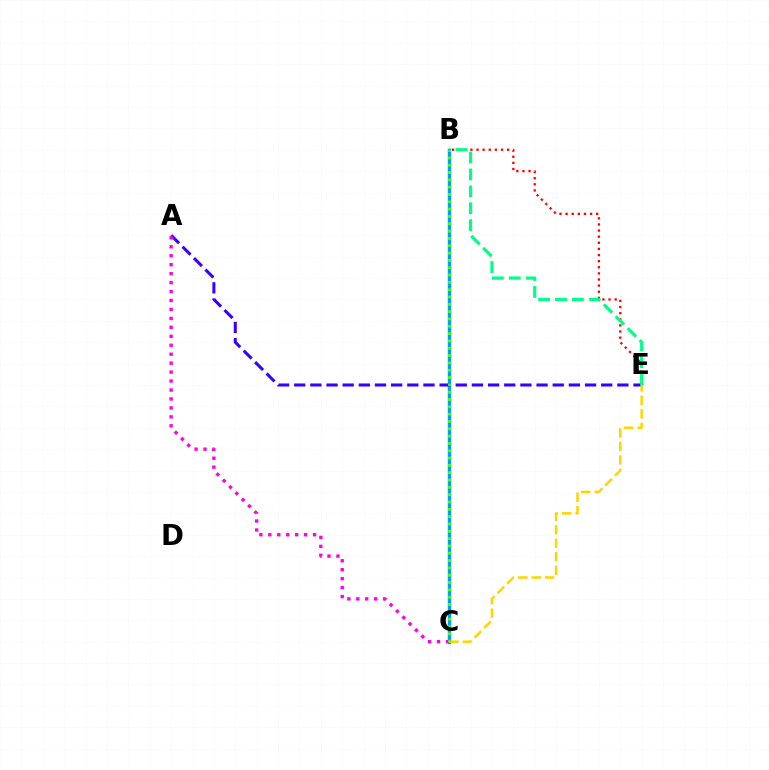{('B', 'C'): [{'color': '#009eff', 'line_style': 'solid', 'thickness': 2.46}, {'color': '#4fff00', 'line_style': 'dotted', 'thickness': 1.99}], ('B', 'E'): [{'color': '#ff0000', 'line_style': 'dotted', 'thickness': 1.66}, {'color': '#00ff86', 'line_style': 'dashed', 'thickness': 2.3}], ('A', 'E'): [{'color': '#3700ff', 'line_style': 'dashed', 'thickness': 2.19}], ('A', 'C'): [{'color': '#ff00ed', 'line_style': 'dotted', 'thickness': 2.43}], ('C', 'E'): [{'color': '#ffd500', 'line_style': 'dashed', 'thickness': 1.83}]}